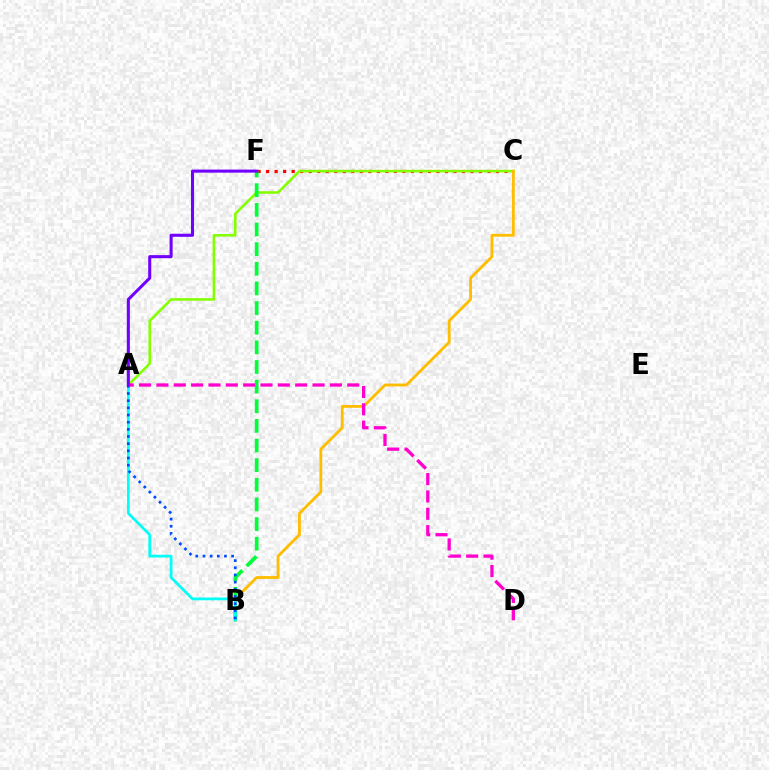{('C', 'F'): [{'color': '#ff0000', 'line_style': 'dotted', 'thickness': 2.31}], ('A', 'C'): [{'color': '#84ff00', 'line_style': 'solid', 'thickness': 1.85}], ('B', 'C'): [{'color': '#ffbd00', 'line_style': 'solid', 'thickness': 2.03}], ('B', 'F'): [{'color': '#00ff39', 'line_style': 'dashed', 'thickness': 2.67}], ('A', 'D'): [{'color': '#ff00cf', 'line_style': 'dashed', 'thickness': 2.36}], ('A', 'B'): [{'color': '#00fff6', 'line_style': 'solid', 'thickness': 1.98}, {'color': '#004bff', 'line_style': 'dotted', 'thickness': 1.95}], ('A', 'F'): [{'color': '#7200ff', 'line_style': 'solid', 'thickness': 2.21}]}